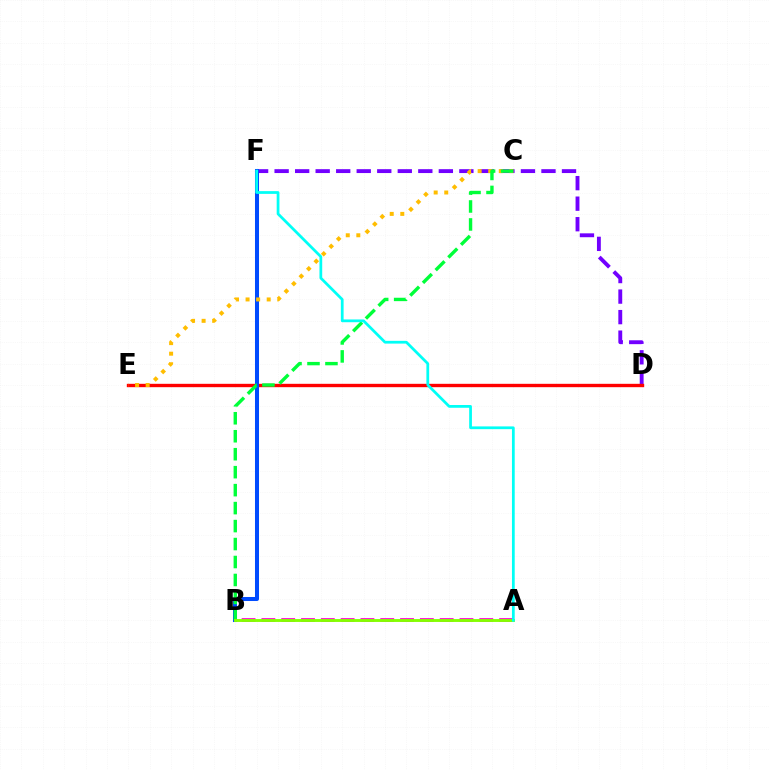{('D', 'F'): [{'color': '#7200ff', 'line_style': 'dashed', 'thickness': 2.79}], ('A', 'B'): [{'color': '#ff00cf', 'line_style': 'dashed', 'thickness': 2.69}, {'color': '#84ff00', 'line_style': 'solid', 'thickness': 2.08}], ('D', 'E'): [{'color': '#ff0000', 'line_style': 'solid', 'thickness': 2.42}], ('B', 'F'): [{'color': '#004bff', 'line_style': 'solid', 'thickness': 2.9}], ('C', 'E'): [{'color': '#ffbd00', 'line_style': 'dotted', 'thickness': 2.87}], ('B', 'C'): [{'color': '#00ff39', 'line_style': 'dashed', 'thickness': 2.44}], ('A', 'F'): [{'color': '#00fff6', 'line_style': 'solid', 'thickness': 1.98}]}